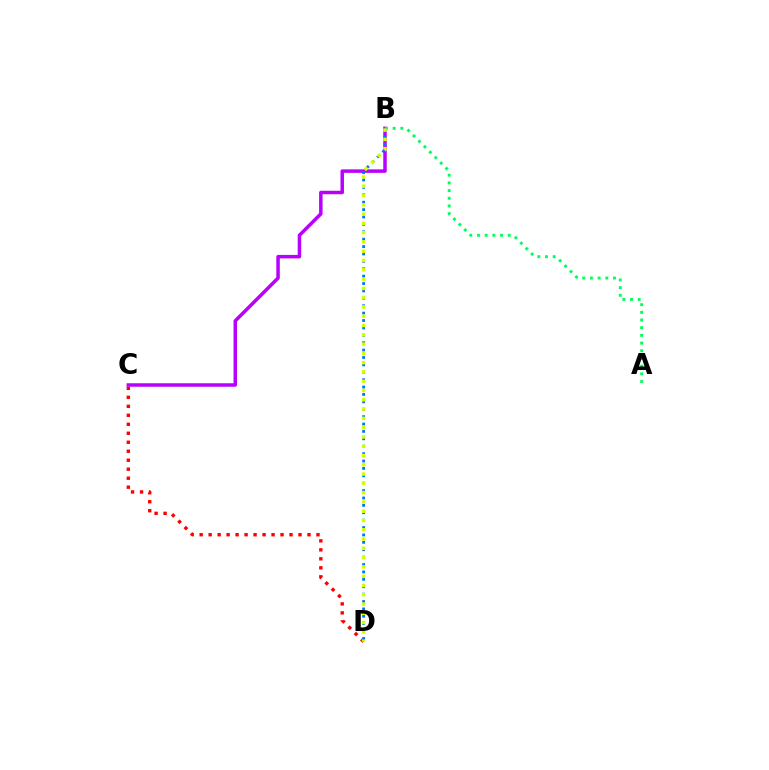{('C', 'D'): [{'color': '#ff0000', 'line_style': 'dotted', 'thickness': 2.44}], ('B', 'C'): [{'color': '#b900ff', 'line_style': 'solid', 'thickness': 2.52}], ('A', 'B'): [{'color': '#00ff5c', 'line_style': 'dotted', 'thickness': 2.09}], ('B', 'D'): [{'color': '#0074ff', 'line_style': 'dotted', 'thickness': 2.01}, {'color': '#d1ff00', 'line_style': 'dotted', 'thickness': 2.52}]}